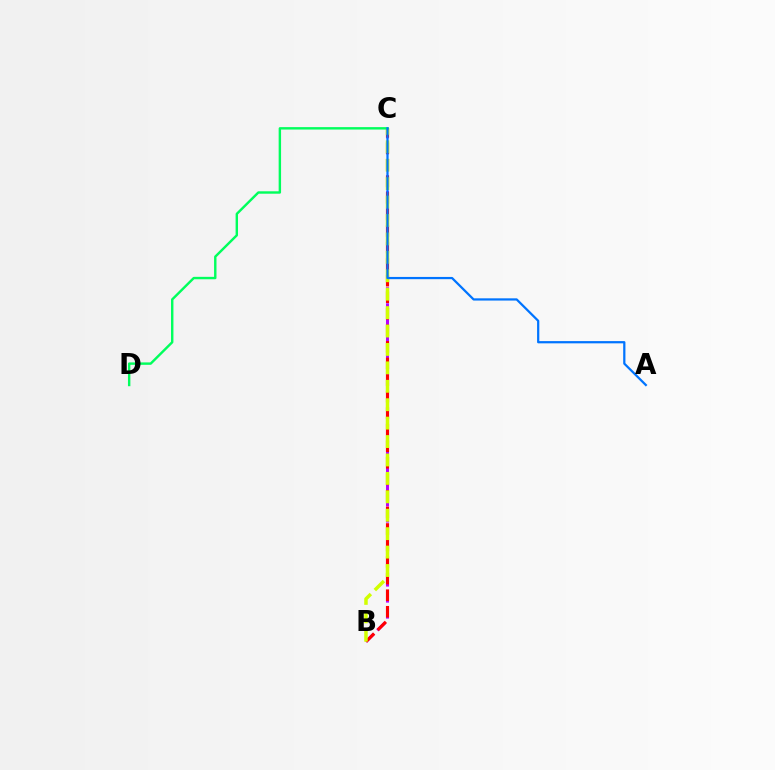{('B', 'C'): [{'color': '#b900ff', 'line_style': 'dashed', 'thickness': 2.17}, {'color': '#ff0000', 'line_style': 'dashed', 'thickness': 2.25}, {'color': '#d1ff00', 'line_style': 'dashed', 'thickness': 2.5}], ('C', 'D'): [{'color': '#00ff5c', 'line_style': 'solid', 'thickness': 1.74}], ('A', 'C'): [{'color': '#0074ff', 'line_style': 'solid', 'thickness': 1.61}]}